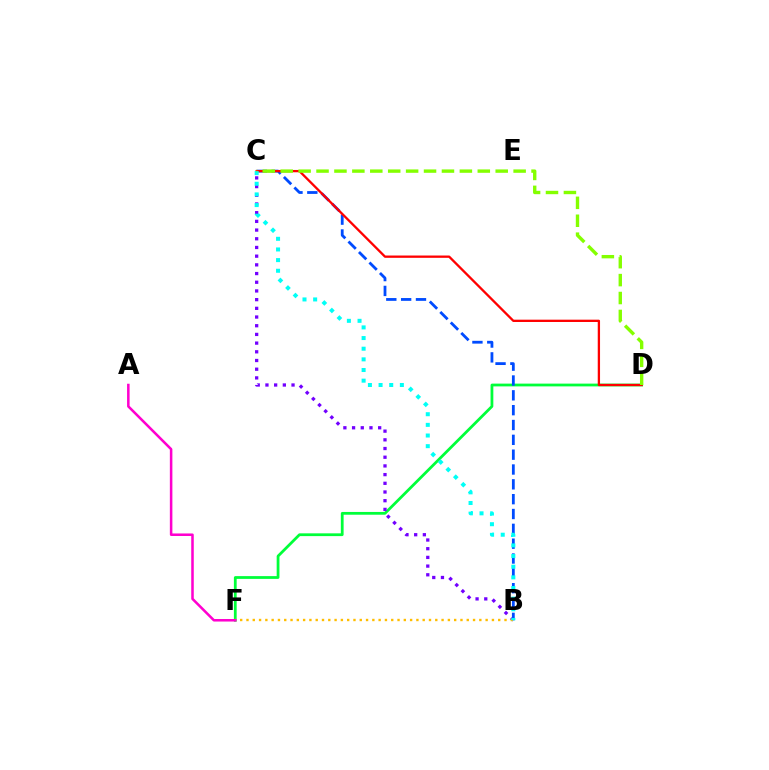{('D', 'F'): [{'color': '#00ff39', 'line_style': 'solid', 'thickness': 2.0}], ('B', 'C'): [{'color': '#7200ff', 'line_style': 'dotted', 'thickness': 2.36}, {'color': '#004bff', 'line_style': 'dashed', 'thickness': 2.02}, {'color': '#00fff6', 'line_style': 'dotted', 'thickness': 2.89}], ('B', 'F'): [{'color': '#ffbd00', 'line_style': 'dotted', 'thickness': 1.71}], ('C', 'D'): [{'color': '#ff0000', 'line_style': 'solid', 'thickness': 1.66}, {'color': '#84ff00', 'line_style': 'dashed', 'thickness': 2.43}], ('A', 'F'): [{'color': '#ff00cf', 'line_style': 'solid', 'thickness': 1.82}]}